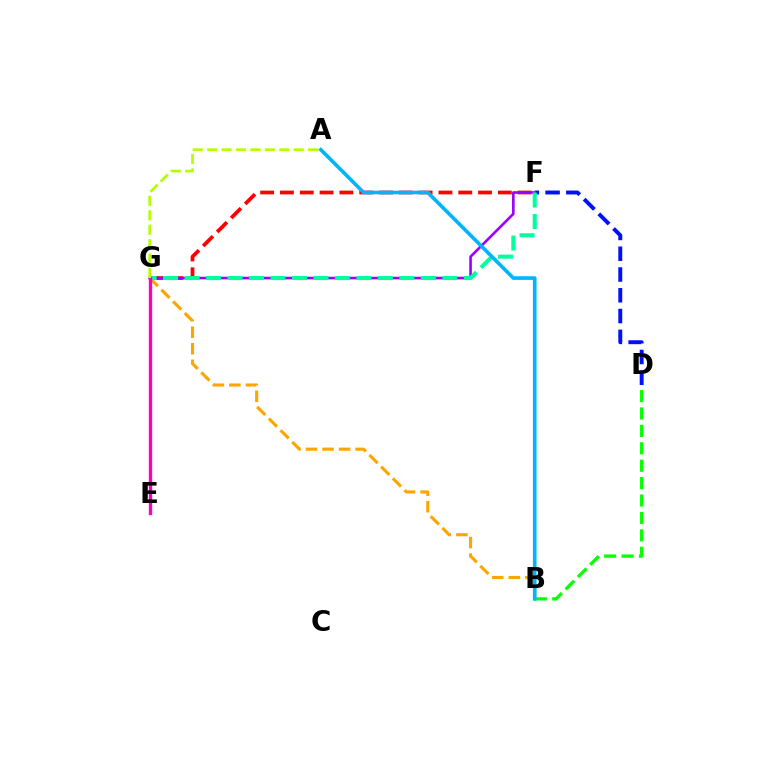{('D', 'F'): [{'color': '#0010ff', 'line_style': 'dashed', 'thickness': 2.82}], ('B', 'D'): [{'color': '#08ff00', 'line_style': 'dashed', 'thickness': 2.37}], ('B', 'G'): [{'color': '#ffa500', 'line_style': 'dashed', 'thickness': 2.25}], ('F', 'G'): [{'color': '#ff0000', 'line_style': 'dashed', 'thickness': 2.69}, {'color': '#9b00ff', 'line_style': 'solid', 'thickness': 1.88}, {'color': '#00ff9d', 'line_style': 'dashed', 'thickness': 2.92}], ('A', 'B'): [{'color': '#00b5ff', 'line_style': 'solid', 'thickness': 2.62}], ('E', 'G'): [{'color': '#ff00bd', 'line_style': 'solid', 'thickness': 2.4}], ('A', 'G'): [{'color': '#b3ff00', 'line_style': 'dashed', 'thickness': 1.96}]}